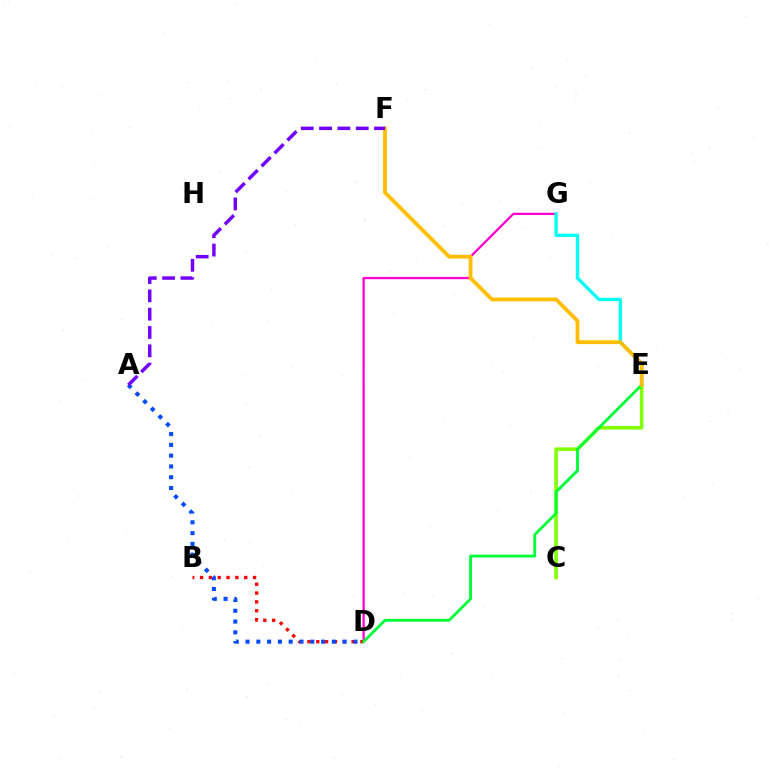{('C', 'E'): [{'color': '#84ff00', 'line_style': 'solid', 'thickness': 2.6}], ('D', 'G'): [{'color': '#ff00cf', 'line_style': 'solid', 'thickness': 1.64}], ('B', 'D'): [{'color': '#ff0000', 'line_style': 'dotted', 'thickness': 2.4}], ('D', 'E'): [{'color': '#00ff39', 'line_style': 'solid', 'thickness': 2.06}], ('E', 'G'): [{'color': '#00fff6', 'line_style': 'solid', 'thickness': 2.39}], ('E', 'F'): [{'color': '#ffbd00', 'line_style': 'solid', 'thickness': 2.73}], ('A', 'D'): [{'color': '#004bff', 'line_style': 'dotted', 'thickness': 2.93}], ('A', 'F'): [{'color': '#7200ff', 'line_style': 'dashed', 'thickness': 2.49}]}